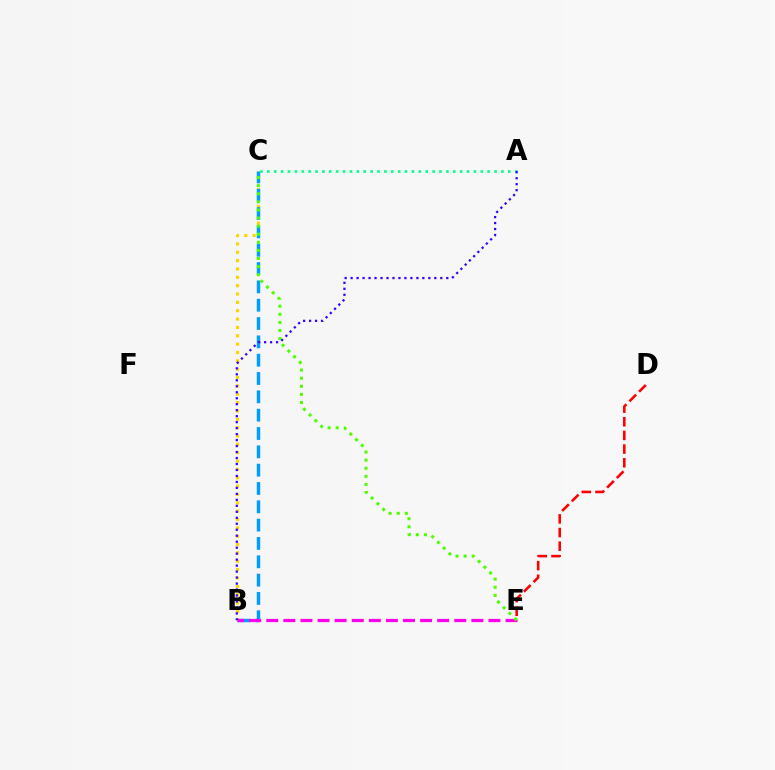{('B', 'C'): [{'color': '#ffd500', 'line_style': 'dotted', 'thickness': 2.27}, {'color': '#009eff', 'line_style': 'dashed', 'thickness': 2.49}], ('B', 'E'): [{'color': '#ff00ed', 'line_style': 'dashed', 'thickness': 2.32}], ('A', 'C'): [{'color': '#00ff86', 'line_style': 'dotted', 'thickness': 1.87}], ('C', 'E'): [{'color': '#4fff00', 'line_style': 'dotted', 'thickness': 2.2}], ('A', 'B'): [{'color': '#3700ff', 'line_style': 'dotted', 'thickness': 1.62}], ('D', 'E'): [{'color': '#ff0000', 'line_style': 'dashed', 'thickness': 1.85}]}